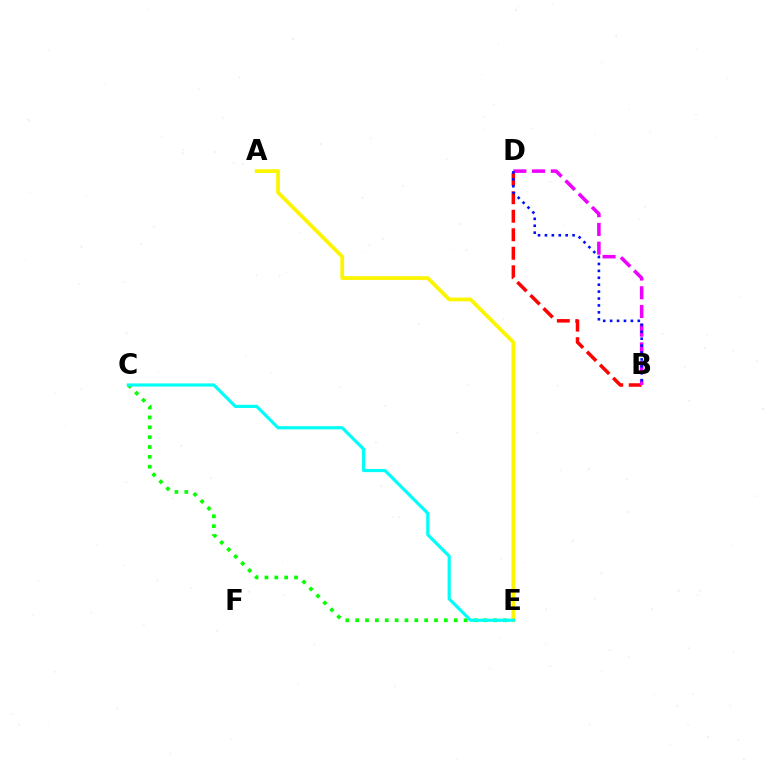{('B', 'D'): [{'color': '#ff0000', 'line_style': 'dashed', 'thickness': 2.51}, {'color': '#ee00ff', 'line_style': 'dashed', 'thickness': 2.54}, {'color': '#0010ff', 'line_style': 'dotted', 'thickness': 1.88}], ('C', 'E'): [{'color': '#08ff00', 'line_style': 'dotted', 'thickness': 2.68}, {'color': '#00fff6', 'line_style': 'solid', 'thickness': 2.28}], ('A', 'E'): [{'color': '#fcf500', 'line_style': 'solid', 'thickness': 2.71}]}